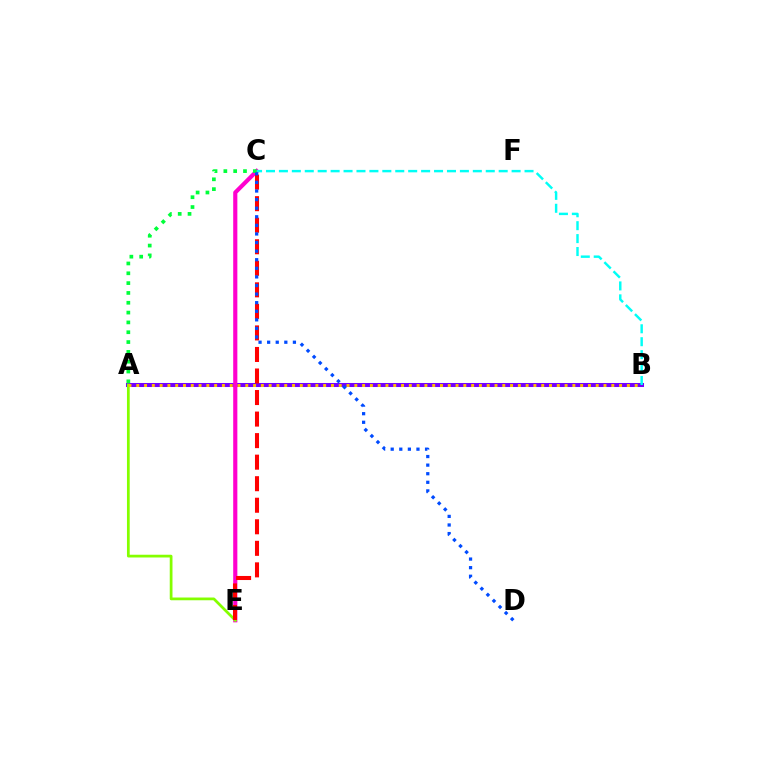{('A', 'B'): [{'color': '#7200ff', 'line_style': 'solid', 'thickness': 2.9}, {'color': '#ffbd00', 'line_style': 'dotted', 'thickness': 2.12}], ('C', 'E'): [{'color': '#ff00cf', 'line_style': 'solid', 'thickness': 2.99}, {'color': '#ff0000', 'line_style': 'dashed', 'thickness': 2.93}], ('A', 'E'): [{'color': '#84ff00', 'line_style': 'solid', 'thickness': 1.98}], ('B', 'C'): [{'color': '#00fff6', 'line_style': 'dashed', 'thickness': 1.76}], ('A', 'C'): [{'color': '#00ff39', 'line_style': 'dotted', 'thickness': 2.67}], ('C', 'D'): [{'color': '#004bff', 'line_style': 'dotted', 'thickness': 2.33}]}